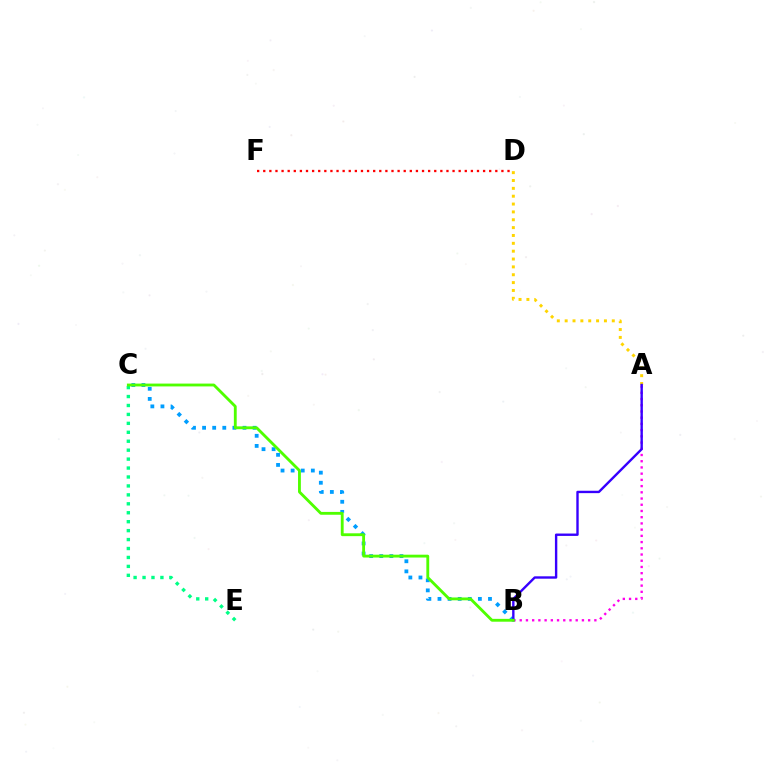{('A', 'D'): [{'color': '#ffd500', 'line_style': 'dotted', 'thickness': 2.13}], ('D', 'F'): [{'color': '#ff0000', 'line_style': 'dotted', 'thickness': 1.66}], ('C', 'E'): [{'color': '#00ff86', 'line_style': 'dotted', 'thickness': 2.43}], ('A', 'B'): [{'color': '#ff00ed', 'line_style': 'dotted', 'thickness': 1.69}, {'color': '#3700ff', 'line_style': 'solid', 'thickness': 1.72}], ('B', 'C'): [{'color': '#009eff', 'line_style': 'dotted', 'thickness': 2.74}, {'color': '#4fff00', 'line_style': 'solid', 'thickness': 2.04}]}